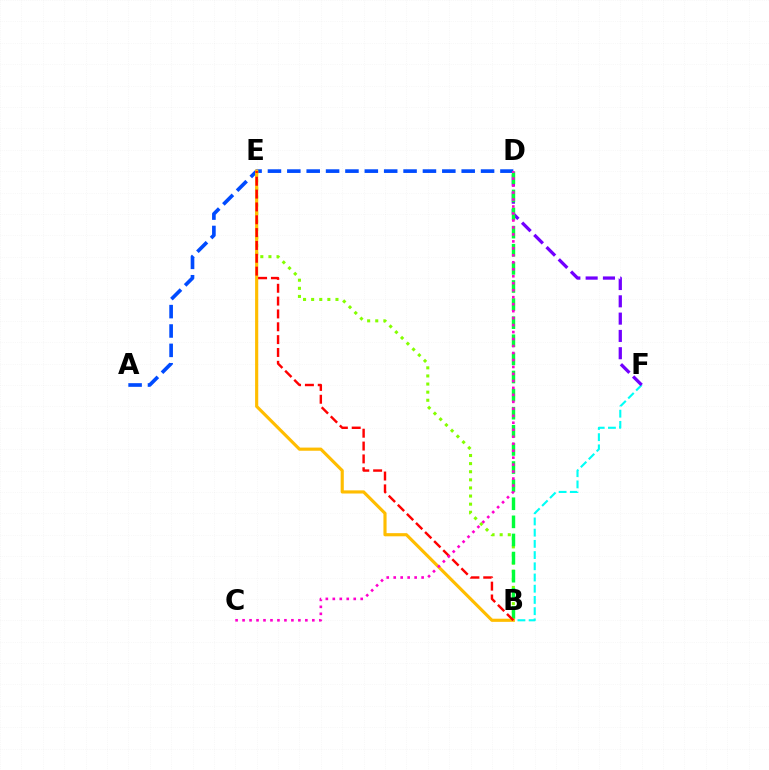{('A', 'D'): [{'color': '#004bff', 'line_style': 'dashed', 'thickness': 2.63}], ('B', 'F'): [{'color': '#00fff6', 'line_style': 'dashed', 'thickness': 1.52}], ('D', 'F'): [{'color': '#7200ff', 'line_style': 'dashed', 'thickness': 2.35}], ('B', 'E'): [{'color': '#84ff00', 'line_style': 'dotted', 'thickness': 2.2}, {'color': '#ffbd00', 'line_style': 'solid', 'thickness': 2.27}, {'color': '#ff0000', 'line_style': 'dashed', 'thickness': 1.74}], ('B', 'D'): [{'color': '#00ff39', 'line_style': 'dashed', 'thickness': 2.46}], ('C', 'D'): [{'color': '#ff00cf', 'line_style': 'dotted', 'thickness': 1.9}]}